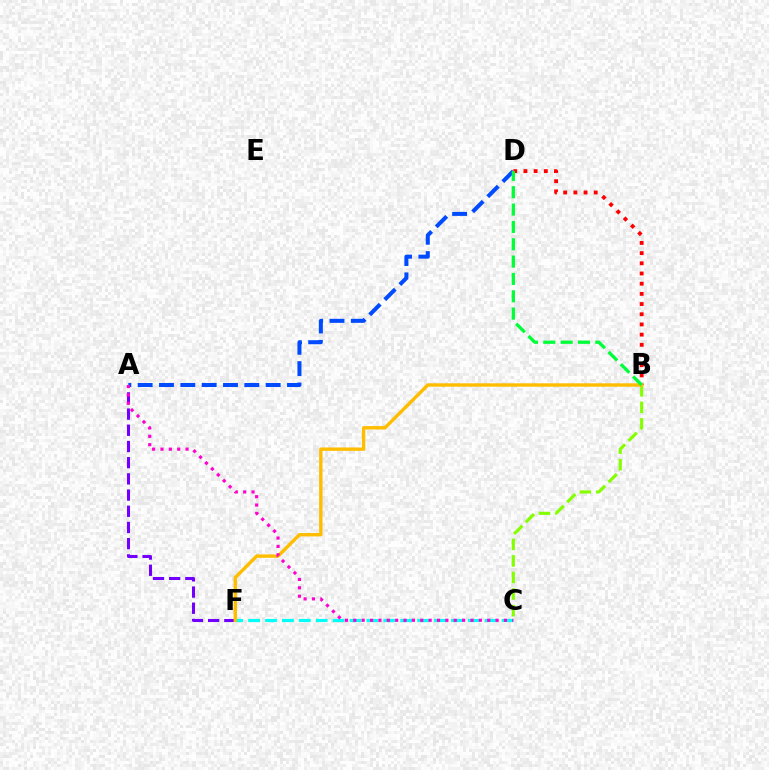{('A', 'F'): [{'color': '#7200ff', 'line_style': 'dashed', 'thickness': 2.2}], ('A', 'D'): [{'color': '#004bff', 'line_style': 'dashed', 'thickness': 2.9}], ('B', 'D'): [{'color': '#ff0000', 'line_style': 'dotted', 'thickness': 2.77}, {'color': '#00ff39', 'line_style': 'dashed', 'thickness': 2.36}], ('B', 'C'): [{'color': '#84ff00', 'line_style': 'dashed', 'thickness': 2.25}], ('C', 'F'): [{'color': '#00fff6', 'line_style': 'dashed', 'thickness': 2.3}], ('B', 'F'): [{'color': '#ffbd00', 'line_style': 'solid', 'thickness': 2.44}], ('A', 'C'): [{'color': '#ff00cf', 'line_style': 'dotted', 'thickness': 2.27}]}